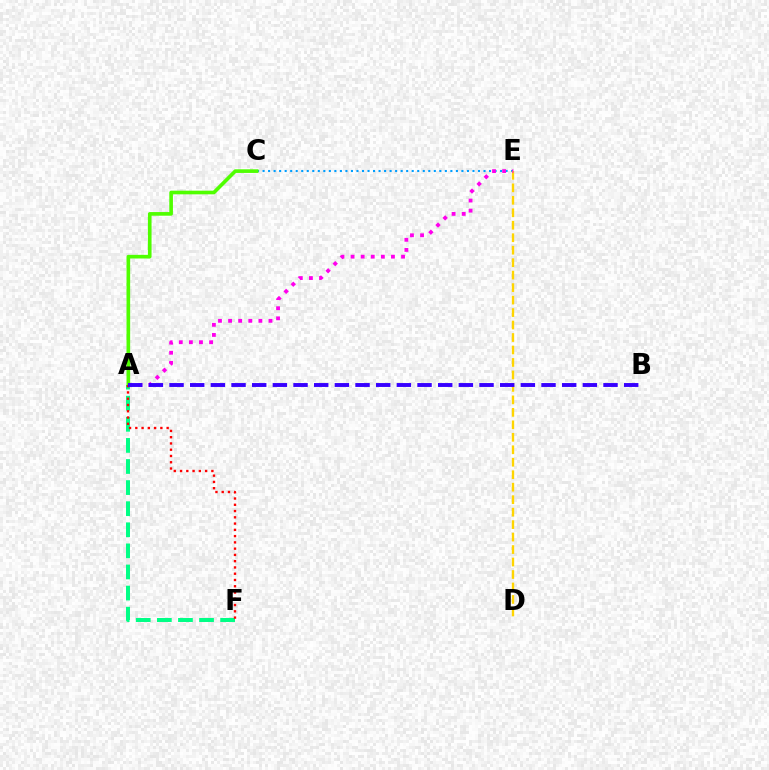{('C', 'E'): [{'color': '#009eff', 'line_style': 'dotted', 'thickness': 1.5}], ('D', 'E'): [{'color': '#ffd500', 'line_style': 'dashed', 'thickness': 1.69}], ('A', 'F'): [{'color': '#00ff86', 'line_style': 'dashed', 'thickness': 2.87}, {'color': '#ff0000', 'line_style': 'dotted', 'thickness': 1.7}], ('A', 'E'): [{'color': '#ff00ed', 'line_style': 'dotted', 'thickness': 2.74}], ('A', 'C'): [{'color': '#4fff00', 'line_style': 'solid', 'thickness': 2.63}], ('A', 'B'): [{'color': '#3700ff', 'line_style': 'dashed', 'thickness': 2.81}]}